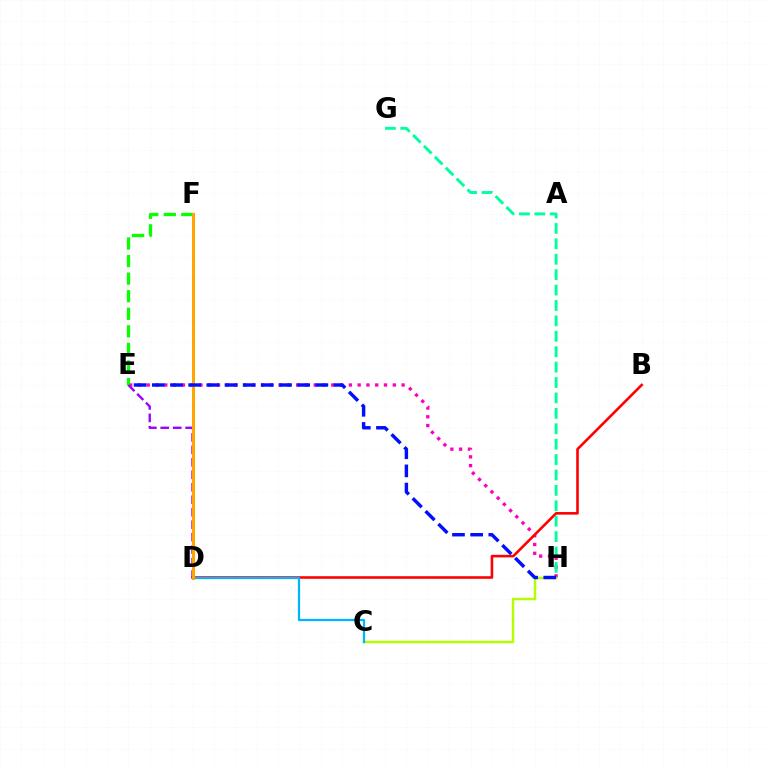{('E', 'H'): [{'color': '#ff00bd', 'line_style': 'dotted', 'thickness': 2.39}, {'color': '#0010ff', 'line_style': 'dashed', 'thickness': 2.47}], ('C', 'H'): [{'color': '#b3ff00', 'line_style': 'solid', 'thickness': 1.76}], ('E', 'F'): [{'color': '#08ff00', 'line_style': 'dashed', 'thickness': 2.39}], ('B', 'D'): [{'color': '#ff0000', 'line_style': 'solid', 'thickness': 1.86}], ('D', 'E'): [{'color': '#9b00ff', 'line_style': 'dashed', 'thickness': 1.69}], ('G', 'H'): [{'color': '#00ff9d', 'line_style': 'dashed', 'thickness': 2.09}], ('C', 'D'): [{'color': '#00b5ff', 'line_style': 'solid', 'thickness': 1.62}], ('D', 'F'): [{'color': '#ffa500', 'line_style': 'solid', 'thickness': 2.18}]}